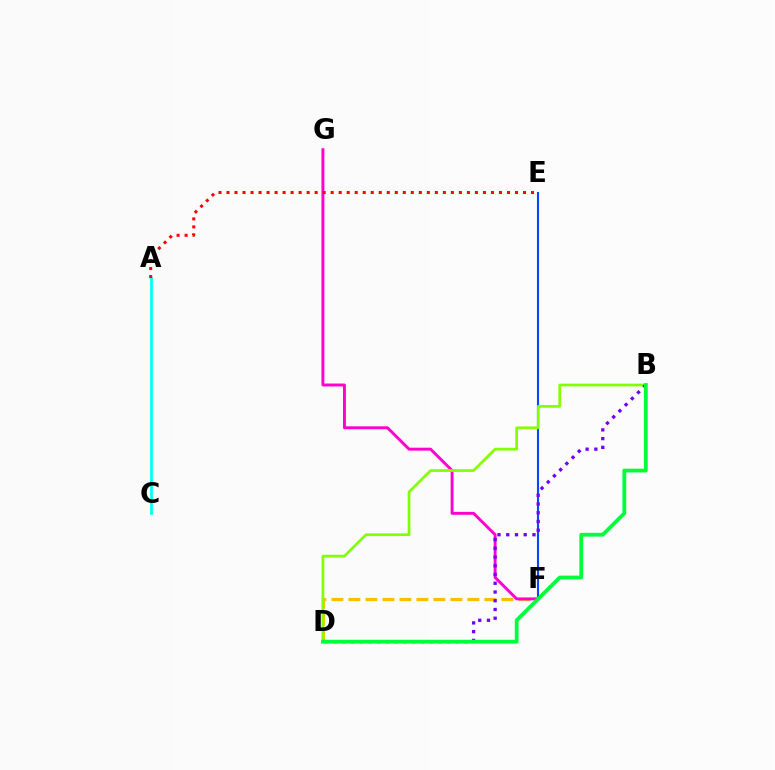{('A', 'C'): [{'color': '#00fff6', 'line_style': 'solid', 'thickness': 1.97}], ('D', 'F'): [{'color': '#ffbd00', 'line_style': 'dashed', 'thickness': 2.31}], ('F', 'G'): [{'color': '#ff00cf', 'line_style': 'solid', 'thickness': 2.11}], ('E', 'F'): [{'color': '#004bff', 'line_style': 'solid', 'thickness': 1.52}], ('B', 'D'): [{'color': '#84ff00', 'line_style': 'solid', 'thickness': 1.96}, {'color': '#7200ff', 'line_style': 'dotted', 'thickness': 2.37}, {'color': '#00ff39', 'line_style': 'solid', 'thickness': 2.73}], ('A', 'E'): [{'color': '#ff0000', 'line_style': 'dotted', 'thickness': 2.18}]}